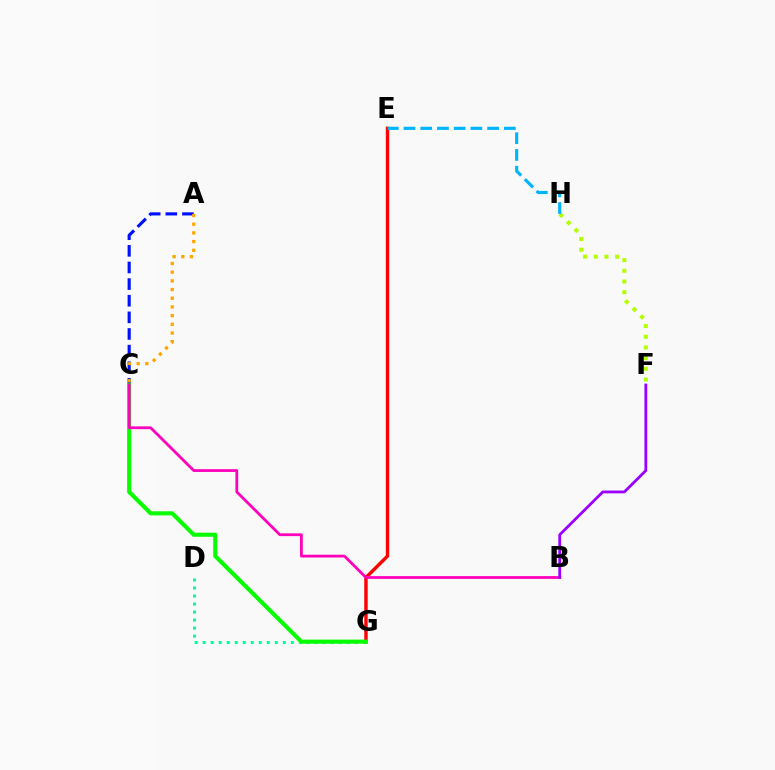{('D', 'G'): [{'color': '#00ff9d', 'line_style': 'dotted', 'thickness': 2.18}], ('A', 'C'): [{'color': '#0010ff', 'line_style': 'dashed', 'thickness': 2.26}, {'color': '#ffa500', 'line_style': 'dotted', 'thickness': 2.36}], ('E', 'G'): [{'color': '#ff0000', 'line_style': 'solid', 'thickness': 2.44}], ('C', 'G'): [{'color': '#08ff00', 'line_style': 'solid', 'thickness': 2.97}], ('B', 'C'): [{'color': '#ff00bd', 'line_style': 'solid', 'thickness': 2.0}], ('F', 'H'): [{'color': '#b3ff00', 'line_style': 'dotted', 'thickness': 2.91}], ('E', 'H'): [{'color': '#00b5ff', 'line_style': 'dashed', 'thickness': 2.27}], ('B', 'F'): [{'color': '#9b00ff', 'line_style': 'solid', 'thickness': 2.01}]}